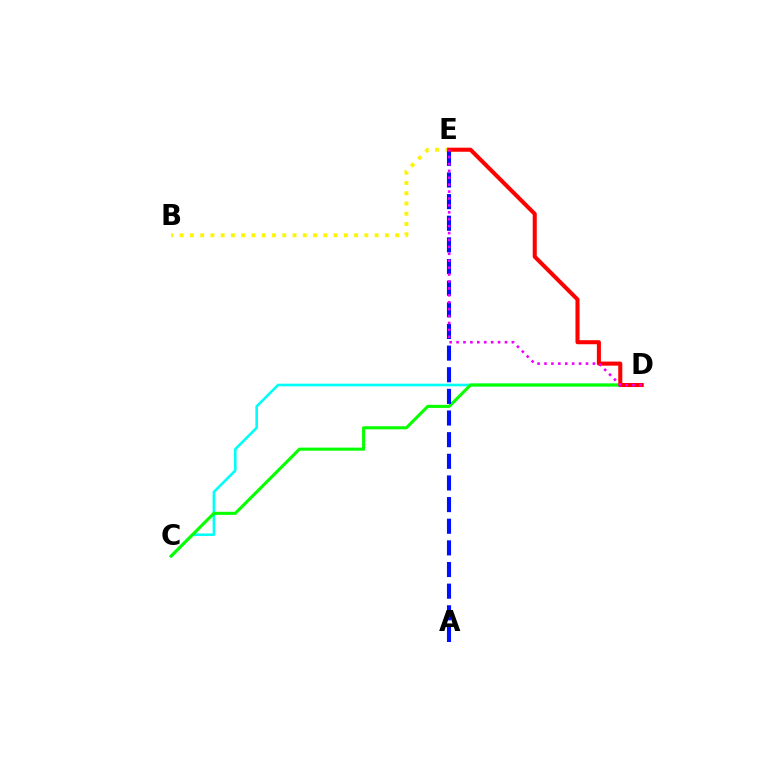{('C', 'D'): [{'color': '#00fff6', 'line_style': 'solid', 'thickness': 1.88}, {'color': '#08ff00', 'line_style': 'solid', 'thickness': 2.22}], ('B', 'E'): [{'color': '#fcf500', 'line_style': 'dotted', 'thickness': 2.79}], ('A', 'E'): [{'color': '#0010ff', 'line_style': 'dashed', 'thickness': 2.94}], ('D', 'E'): [{'color': '#ff0000', 'line_style': 'solid', 'thickness': 2.92}, {'color': '#ee00ff', 'line_style': 'dotted', 'thickness': 1.88}]}